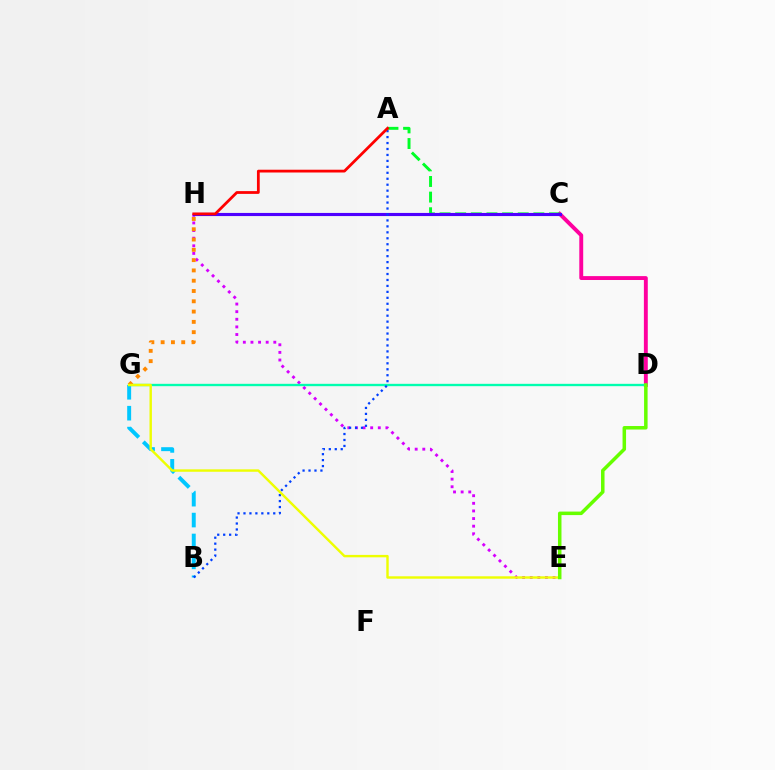{('B', 'G'): [{'color': '#00c7ff', 'line_style': 'dashed', 'thickness': 2.84}], ('C', 'D'): [{'color': '#ff00a0', 'line_style': 'solid', 'thickness': 2.8}], ('A', 'C'): [{'color': '#00ff27', 'line_style': 'dashed', 'thickness': 2.12}], ('E', 'H'): [{'color': '#d600ff', 'line_style': 'dotted', 'thickness': 2.07}], ('D', 'G'): [{'color': '#00ffaf', 'line_style': 'solid', 'thickness': 1.69}], ('C', 'H'): [{'color': '#4f00ff', 'line_style': 'solid', 'thickness': 2.25}], ('G', 'H'): [{'color': '#ff8800', 'line_style': 'dotted', 'thickness': 2.8}], ('A', 'B'): [{'color': '#003fff', 'line_style': 'dotted', 'thickness': 1.62}], ('E', 'G'): [{'color': '#eeff00', 'line_style': 'solid', 'thickness': 1.74}], ('A', 'H'): [{'color': '#ff0000', 'line_style': 'solid', 'thickness': 2.0}], ('D', 'E'): [{'color': '#66ff00', 'line_style': 'solid', 'thickness': 2.53}]}